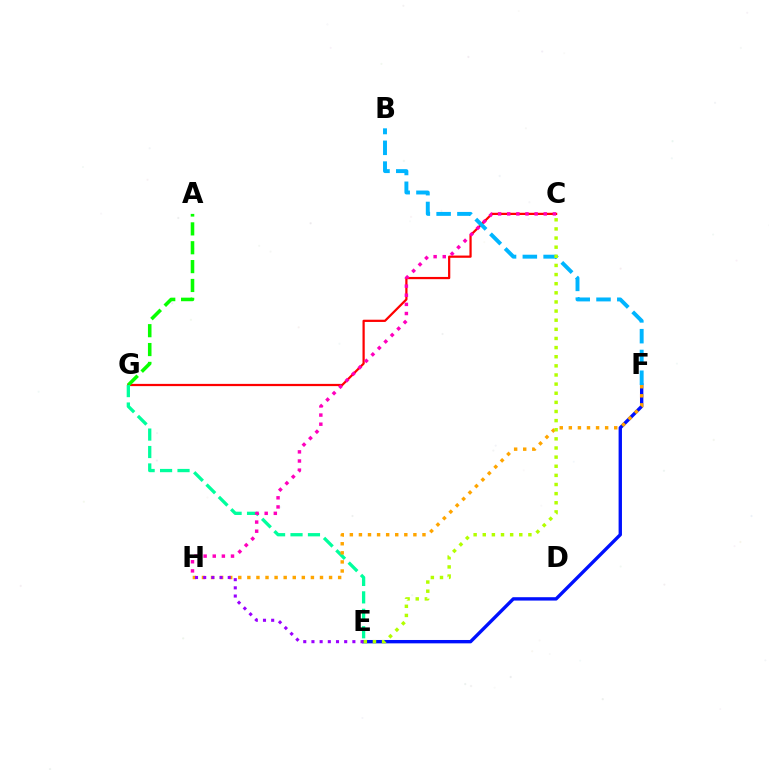{('C', 'G'): [{'color': '#ff0000', 'line_style': 'solid', 'thickness': 1.61}], ('A', 'G'): [{'color': '#08ff00', 'line_style': 'dashed', 'thickness': 2.56}], ('E', 'G'): [{'color': '#00ff9d', 'line_style': 'dashed', 'thickness': 2.37}], ('C', 'H'): [{'color': '#ff00bd', 'line_style': 'dotted', 'thickness': 2.48}], ('E', 'F'): [{'color': '#0010ff', 'line_style': 'solid', 'thickness': 2.42}], ('F', 'H'): [{'color': '#ffa500', 'line_style': 'dotted', 'thickness': 2.47}], ('E', 'H'): [{'color': '#9b00ff', 'line_style': 'dotted', 'thickness': 2.22}], ('B', 'F'): [{'color': '#00b5ff', 'line_style': 'dashed', 'thickness': 2.82}], ('C', 'E'): [{'color': '#b3ff00', 'line_style': 'dotted', 'thickness': 2.48}]}